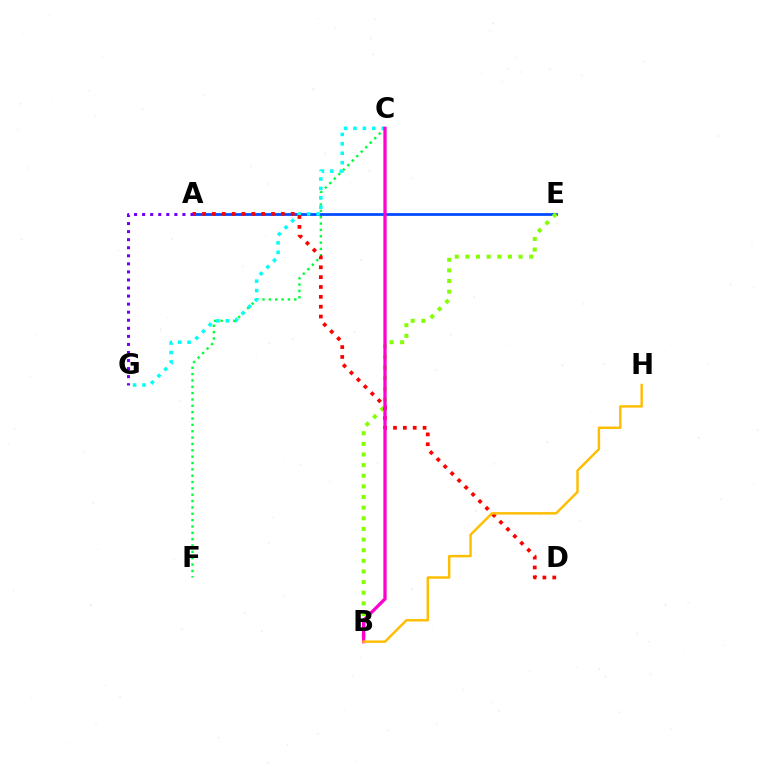{('C', 'F'): [{'color': '#00ff39', 'line_style': 'dotted', 'thickness': 1.73}], ('A', 'E'): [{'color': '#004bff', 'line_style': 'solid', 'thickness': 1.99}], ('B', 'E'): [{'color': '#84ff00', 'line_style': 'dotted', 'thickness': 2.89}], ('C', 'G'): [{'color': '#00fff6', 'line_style': 'dotted', 'thickness': 2.56}], ('A', 'D'): [{'color': '#ff0000', 'line_style': 'dotted', 'thickness': 2.68}], ('B', 'C'): [{'color': '#ff00cf', 'line_style': 'solid', 'thickness': 2.37}], ('B', 'H'): [{'color': '#ffbd00', 'line_style': 'solid', 'thickness': 1.75}], ('A', 'G'): [{'color': '#7200ff', 'line_style': 'dotted', 'thickness': 2.19}]}